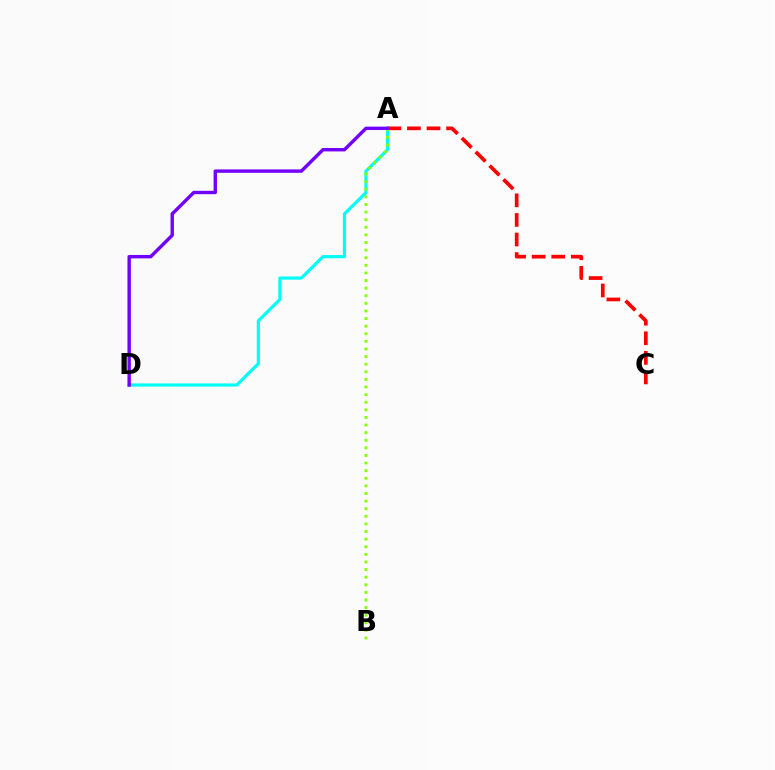{('A', 'C'): [{'color': '#ff0000', 'line_style': 'dashed', 'thickness': 2.66}], ('A', 'D'): [{'color': '#00fff6', 'line_style': 'solid', 'thickness': 2.28}, {'color': '#7200ff', 'line_style': 'solid', 'thickness': 2.45}], ('A', 'B'): [{'color': '#84ff00', 'line_style': 'dotted', 'thickness': 2.07}]}